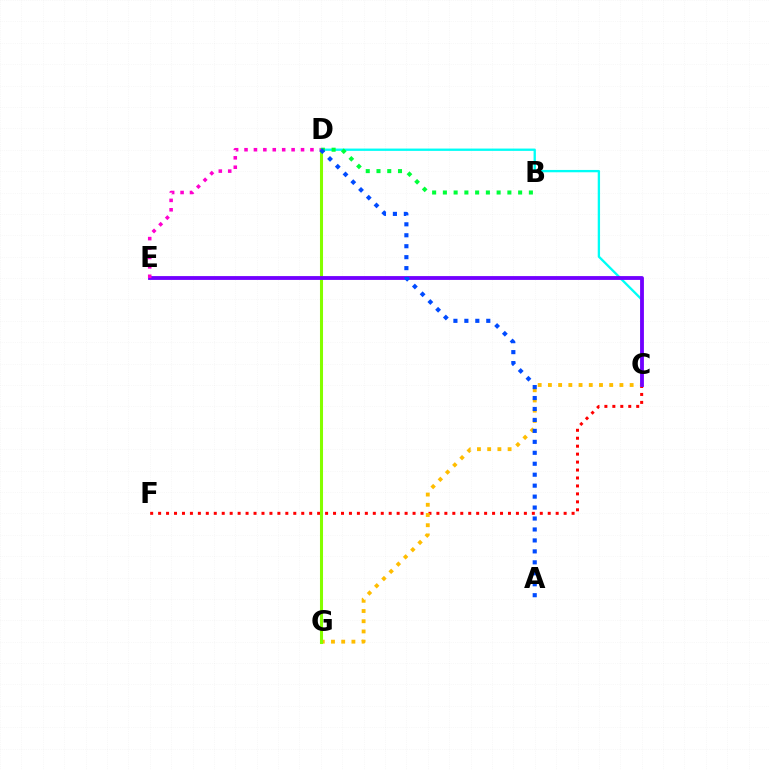{('C', 'D'): [{'color': '#00fff6', 'line_style': 'solid', 'thickness': 1.67}], ('C', 'F'): [{'color': '#ff0000', 'line_style': 'dotted', 'thickness': 2.16}], ('C', 'G'): [{'color': '#ffbd00', 'line_style': 'dotted', 'thickness': 2.78}], ('D', 'G'): [{'color': '#84ff00', 'line_style': 'solid', 'thickness': 2.2}], ('B', 'D'): [{'color': '#00ff39', 'line_style': 'dotted', 'thickness': 2.92}], ('C', 'E'): [{'color': '#7200ff', 'line_style': 'solid', 'thickness': 2.75}], ('D', 'E'): [{'color': '#ff00cf', 'line_style': 'dotted', 'thickness': 2.56}], ('A', 'D'): [{'color': '#004bff', 'line_style': 'dotted', 'thickness': 2.98}]}